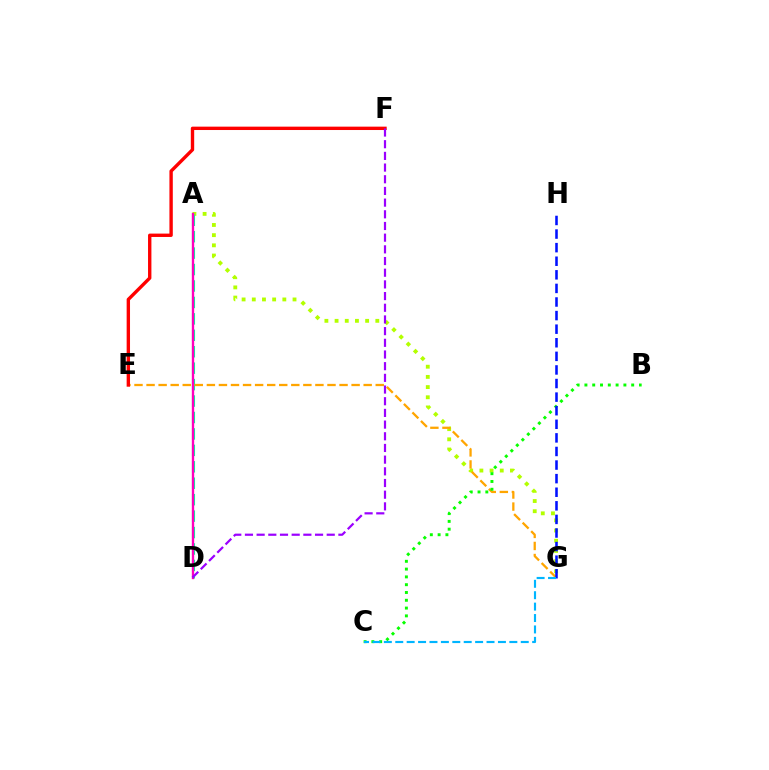{('A', 'G'): [{'color': '#b3ff00', 'line_style': 'dotted', 'thickness': 2.77}], ('A', 'D'): [{'color': '#00ff9d', 'line_style': 'dashed', 'thickness': 2.23}, {'color': '#ff00bd', 'line_style': 'solid', 'thickness': 1.69}], ('E', 'G'): [{'color': '#ffa500', 'line_style': 'dashed', 'thickness': 1.64}], ('E', 'F'): [{'color': '#ff0000', 'line_style': 'solid', 'thickness': 2.43}], ('B', 'C'): [{'color': '#08ff00', 'line_style': 'dotted', 'thickness': 2.12}], ('G', 'H'): [{'color': '#0010ff', 'line_style': 'dashed', 'thickness': 1.85}], ('D', 'F'): [{'color': '#9b00ff', 'line_style': 'dashed', 'thickness': 1.59}], ('C', 'G'): [{'color': '#00b5ff', 'line_style': 'dashed', 'thickness': 1.55}]}